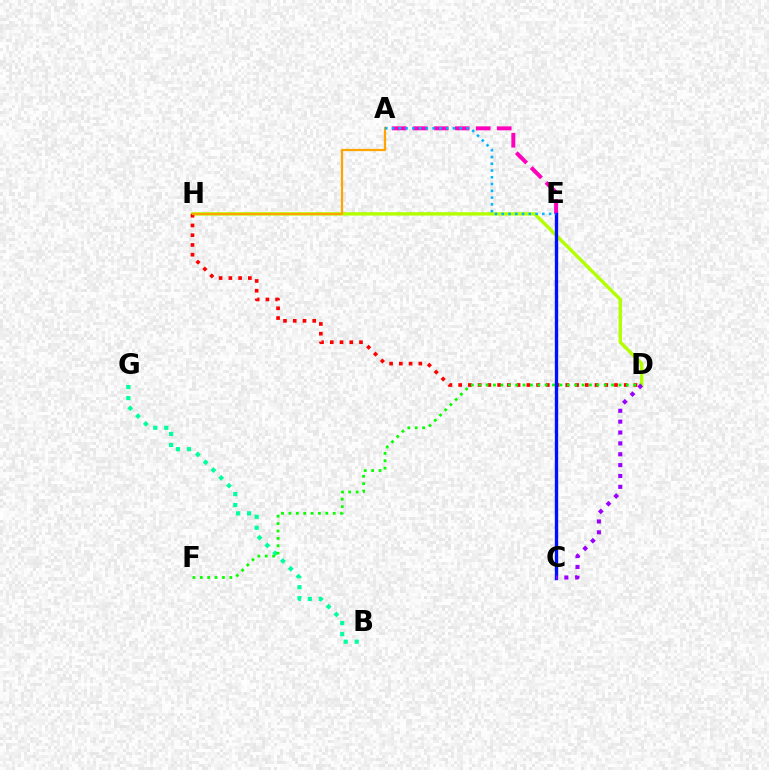{('A', 'E'): [{'color': '#ff00bd', 'line_style': 'dashed', 'thickness': 2.85}, {'color': '#00b5ff', 'line_style': 'dotted', 'thickness': 1.84}], ('D', 'H'): [{'color': '#b3ff00', 'line_style': 'solid', 'thickness': 2.42}, {'color': '#ff0000', 'line_style': 'dotted', 'thickness': 2.65}], ('B', 'G'): [{'color': '#00ff9d', 'line_style': 'dotted', 'thickness': 2.99}], ('D', 'F'): [{'color': '#08ff00', 'line_style': 'dotted', 'thickness': 2.01}], ('C', 'E'): [{'color': '#0010ff', 'line_style': 'solid', 'thickness': 2.41}], ('A', 'H'): [{'color': '#ffa500', 'line_style': 'solid', 'thickness': 1.62}], ('C', 'D'): [{'color': '#9b00ff', 'line_style': 'dotted', 'thickness': 2.95}]}